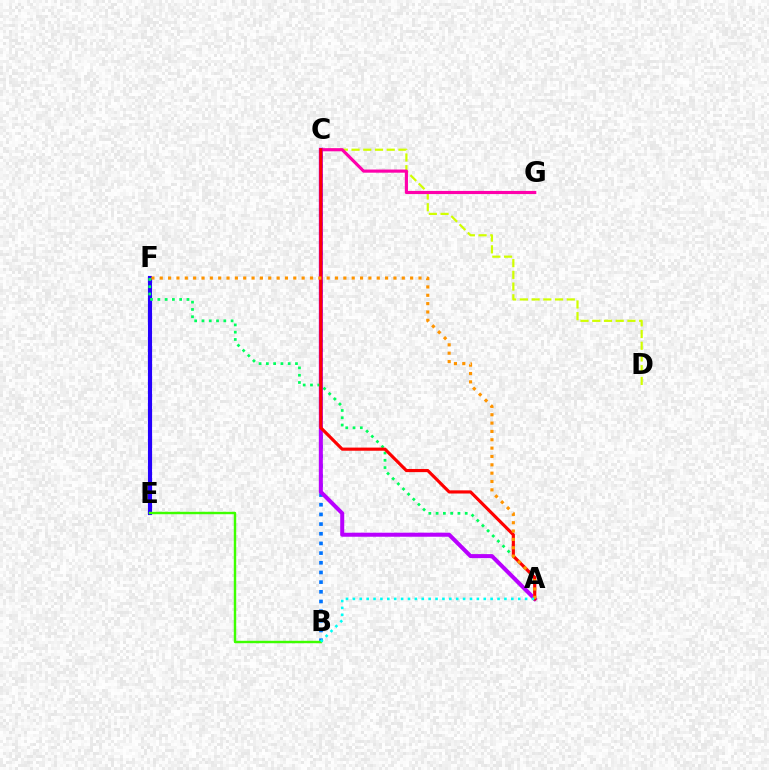{('E', 'F'): [{'color': '#2500ff', 'line_style': 'solid', 'thickness': 2.98}], ('C', 'D'): [{'color': '#d1ff00', 'line_style': 'dashed', 'thickness': 1.59}], ('B', 'C'): [{'color': '#0074ff', 'line_style': 'dotted', 'thickness': 2.63}], ('C', 'G'): [{'color': '#ff00ac', 'line_style': 'solid', 'thickness': 2.27}], ('A', 'C'): [{'color': '#b900ff', 'line_style': 'solid', 'thickness': 2.9}, {'color': '#ff0000', 'line_style': 'solid', 'thickness': 2.27}], ('A', 'F'): [{'color': '#00ff5c', 'line_style': 'dotted', 'thickness': 1.98}, {'color': '#ff9400', 'line_style': 'dotted', 'thickness': 2.27}], ('B', 'E'): [{'color': '#3dff00', 'line_style': 'solid', 'thickness': 1.75}], ('A', 'B'): [{'color': '#00fff6', 'line_style': 'dotted', 'thickness': 1.87}]}